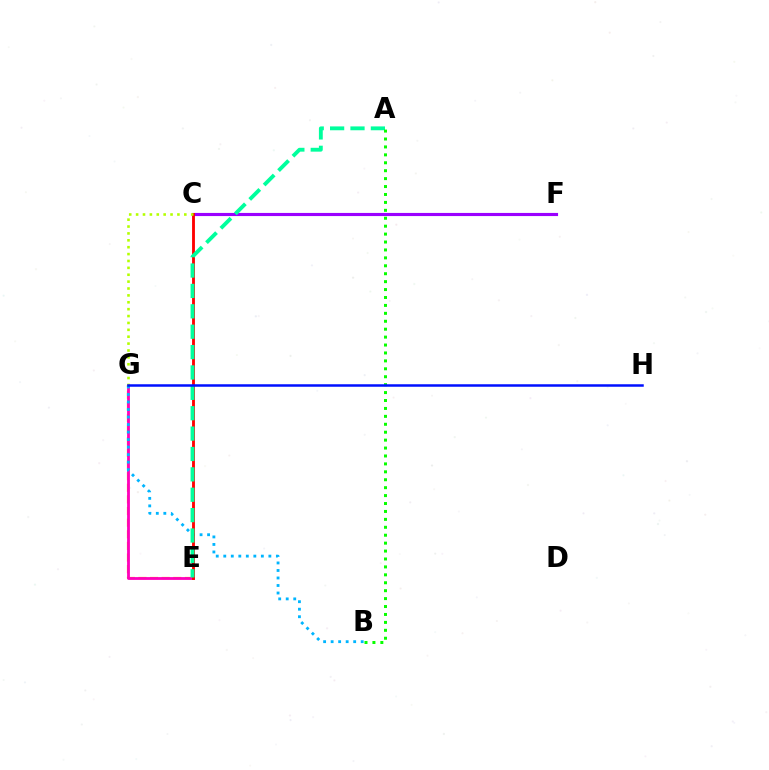{('E', 'G'): [{'color': '#ffa500', 'line_style': 'dashed', 'thickness': 1.58}, {'color': '#ff00bd', 'line_style': 'solid', 'thickness': 2.02}], ('B', 'G'): [{'color': '#00b5ff', 'line_style': 'dotted', 'thickness': 2.04}], ('C', 'F'): [{'color': '#9b00ff', 'line_style': 'solid', 'thickness': 2.26}], ('C', 'E'): [{'color': '#ff0000', 'line_style': 'solid', 'thickness': 2.05}], ('A', 'E'): [{'color': '#00ff9d', 'line_style': 'dashed', 'thickness': 2.77}], ('A', 'B'): [{'color': '#08ff00', 'line_style': 'dotted', 'thickness': 2.15}], ('C', 'G'): [{'color': '#b3ff00', 'line_style': 'dotted', 'thickness': 1.87}], ('G', 'H'): [{'color': '#0010ff', 'line_style': 'solid', 'thickness': 1.8}]}